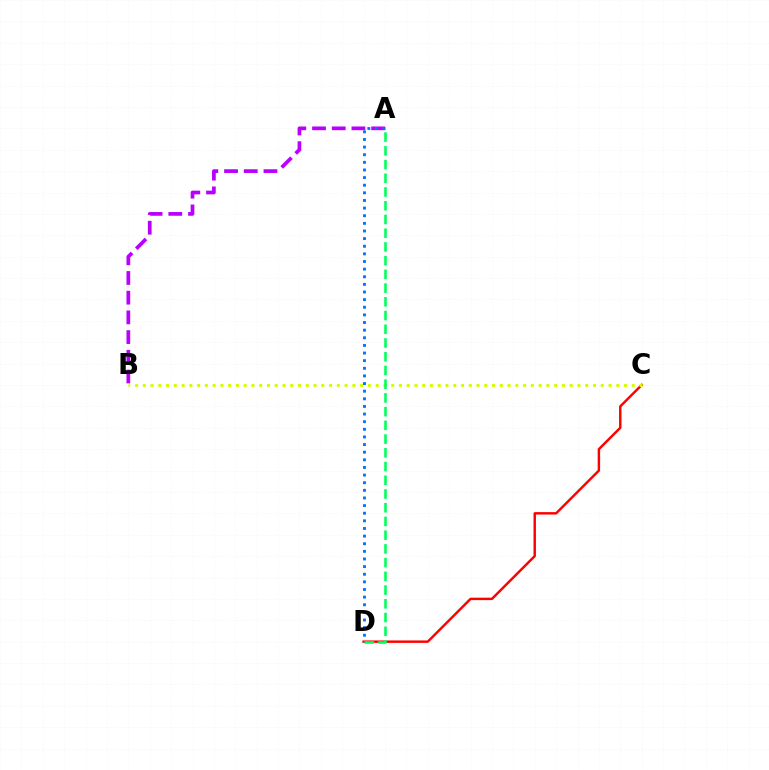{('A', 'B'): [{'color': '#b900ff', 'line_style': 'dashed', 'thickness': 2.68}], ('C', 'D'): [{'color': '#ff0000', 'line_style': 'solid', 'thickness': 1.76}], ('B', 'C'): [{'color': '#d1ff00', 'line_style': 'dotted', 'thickness': 2.11}], ('A', 'D'): [{'color': '#0074ff', 'line_style': 'dotted', 'thickness': 2.07}, {'color': '#00ff5c', 'line_style': 'dashed', 'thickness': 1.86}]}